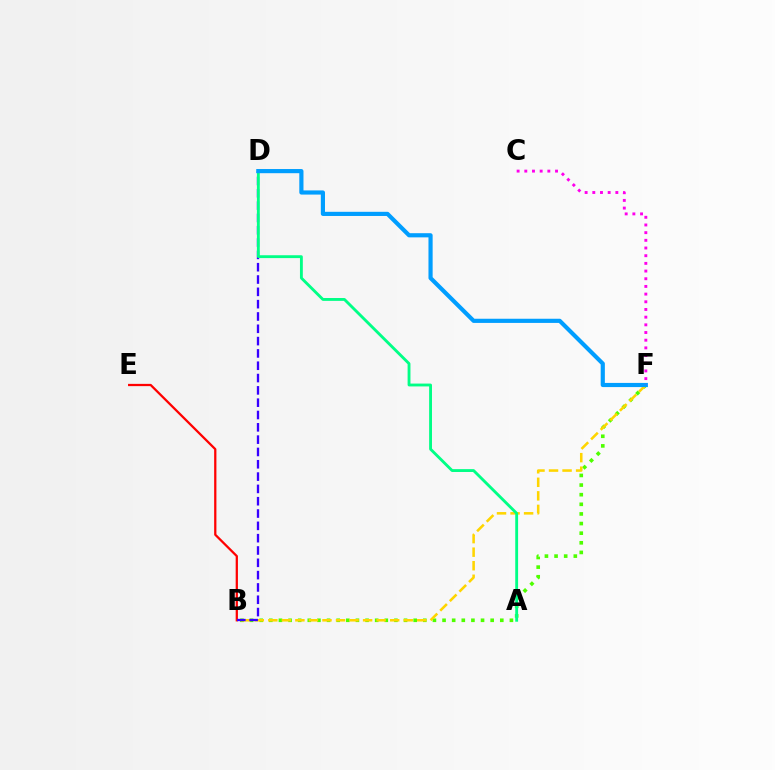{('B', 'F'): [{'color': '#4fff00', 'line_style': 'dotted', 'thickness': 2.61}, {'color': '#ffd500', 'line_style': 'dashed', 'thickness': 1.84}], ('B', 'E'): [{'color': '#ff0000', 'line_style': 'solid', 'thickness': 1.63}], ('B', 'D'): [{'color': '#3700ff', 'line_style': 'dashed', 'thickness': 1.67}], ('A', 'D'): [{'color': '#00ff86', 'line_style': 'solid', 'thickness': 2.06}], ('D', 'F'): [{'color': '#009eff', 'line_style': 'solid', 'thickness': 3.0}], ('C', 'F'): [{'color': '#ff00ed', 'line_style': 'dotted', 'thickness': 2.09}]}